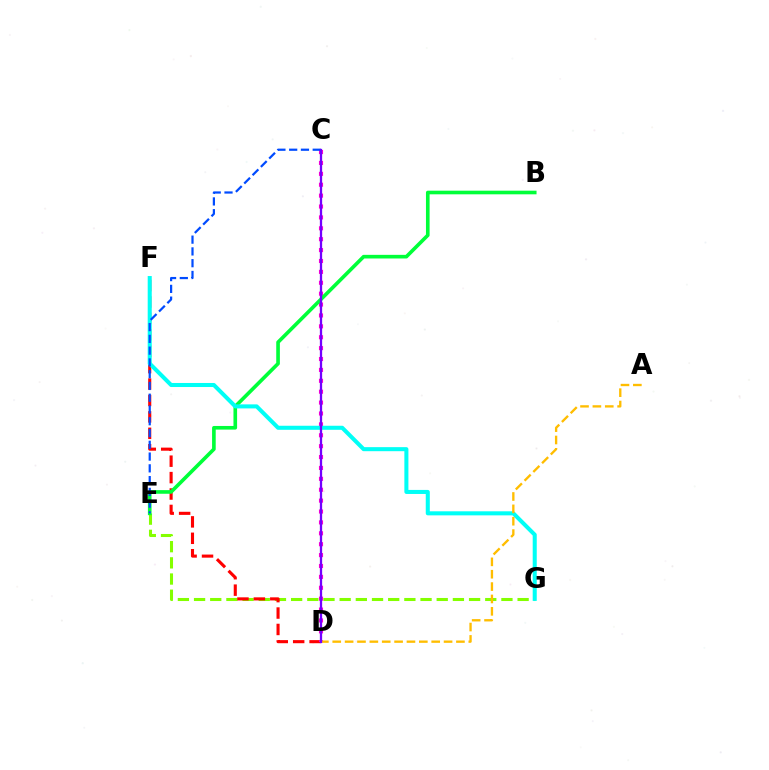{('E', 'G'): [{'color': '#84ff00', 'line_style': 'dashed', 'thickness': 2.2}], ('D', 'F'): [{'color': '#ff0000', 'line_style': 'dashed', 'thickness': 2.23}], ('C', 'D'): [{'color': '#ff00cf', 'line_style': 'dotted', 'thickness': 2.96}, {'color': '#7200ff', 'line_style': 'solid', 'thickness': 1.64}], ('B', 'E'): [{'color': '#00ff39', 'line_style': 'solid', 'thickness': 2.62}], ('F', 'G'): [{'color': '#00fff6', 'line_style': 'solid', 'thickness': 2.91}], ('A', 'D'): [{'color': '#ffbd00', 'line_style': 'dashed', 'thickness': 1.68}], ('C', 'E'): [{'color': '#004bff', 'line_style': 'dashed', 'thickness': 1.6}]}